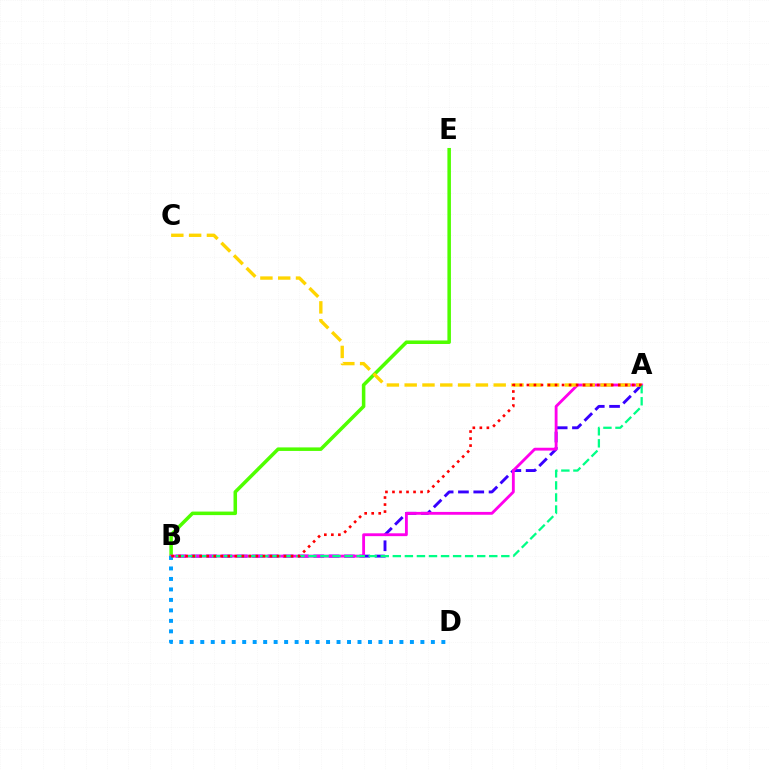{('B', 'E'): [{'color': '#4fff00', 'line_style': 'solid', 'thickness': 2.54}], ('A', 'B'): [{'color': '#3700ff', 'line_style': 'dashed', 'thickness': 2.08}, {'color': '#ff00ed', 'line_style': 'solid', 'thickness': 2.05}, {'color': '#00ff86', 'line_style': 'dashed', 'thickness': 1.64}, {'color': '#ff0000', 'line_style': 'dotted', 'thickness': 1.91}], ('A', 'C'): [{'color': '#ffd500', 'line_style': 'dashed', 'thickness': 2.42}], ('B', 'D'): [{'color': '#009eff', 'line_style': 'dotted', 'thickness': 2.85}]}